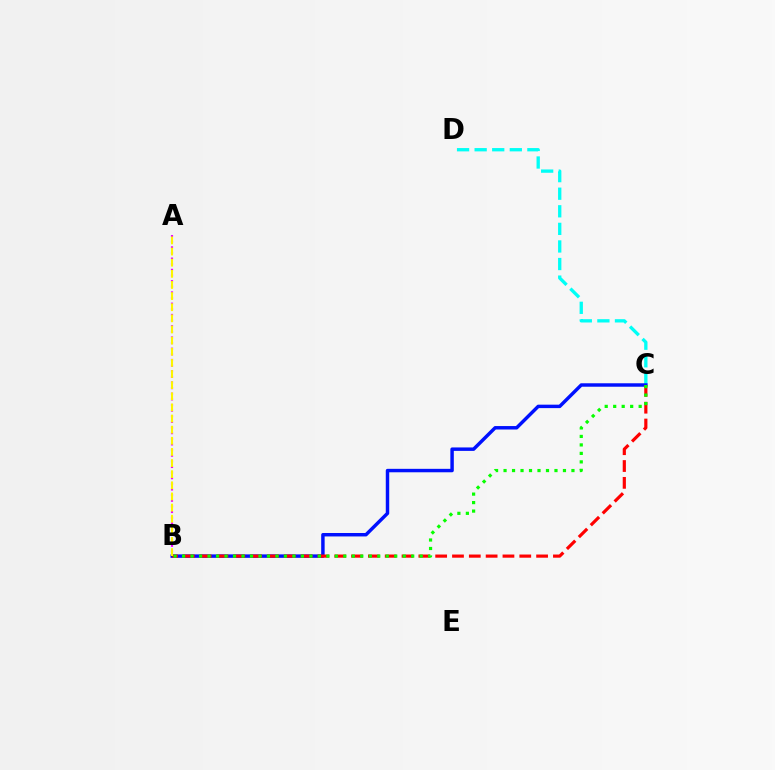{('A', 'B'): [{'color': '#ee00ff', 'line_style': 'dotted', 'thickness': 1.53}, {'color': '#fcf500', 'line_style': 'dashed', 'thickness': 1.51}], ('C', 'D'): [{'color': '#00fff6', 'line_style': 'dashed', 'thickness': 2.39}], ('B', 'C'): [{'color': '#0010ff', 'line_style': 'solid', 'thickness': 2.48}, {'color': '#ff0000', 'line_style': 'dashed', 'thickness': 2.29}, {'color': '#08ff00', 'line_style': 'dotted', 'thickness': 2.31}]}